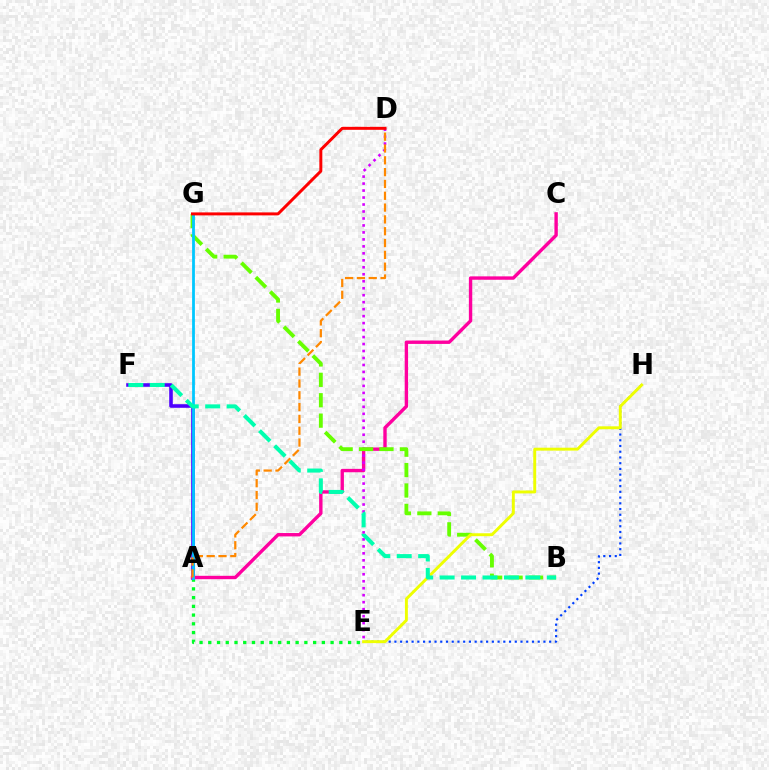{('A', 'E'): [{'color': '#00ff27', 'line_style': 'dotted', 'thickness': 2.37}], ('A', 'F'): [{'color': '#4f00ff', 'line_style': 'solid', 'thickness': 2.58}], ('A', 'C'): [{'color': '#ff00a0', 'line_style': 'solid', 'thickness': 2.44}], ('E', 'H'): [{'color': '#003fff', 'line_style': 'dotted', 'thickness': 1.56}, {'color': '#eeff00', 'line_style': 'solid', 'thickness': 2.11}], ('D', 'E'): [{'color': '#d600ff', 'line_style': 'dotted', 'thickness': 1.9}], ('B', 'G'): [{'color': '#66ff00', 'line_style': 'dashed', 'thickness': 2.77}], ('A', 'G'): [{'color': '#00c7ff', 'line_style': 'solid', 'thickness': 2.0}], ('B', 'F'): [{'color': '#00ffaf', 'line_style': 'dashed', 'thickness': 2.91}], ('A', 'D'): [{'color': '#ff8800', 'line_style': 'dashed', 'thickness': 1.61}], ('D', 'G'): [{'color': '#ff0000', 'line_style': 'solid', 'thickness': 2.14}]}